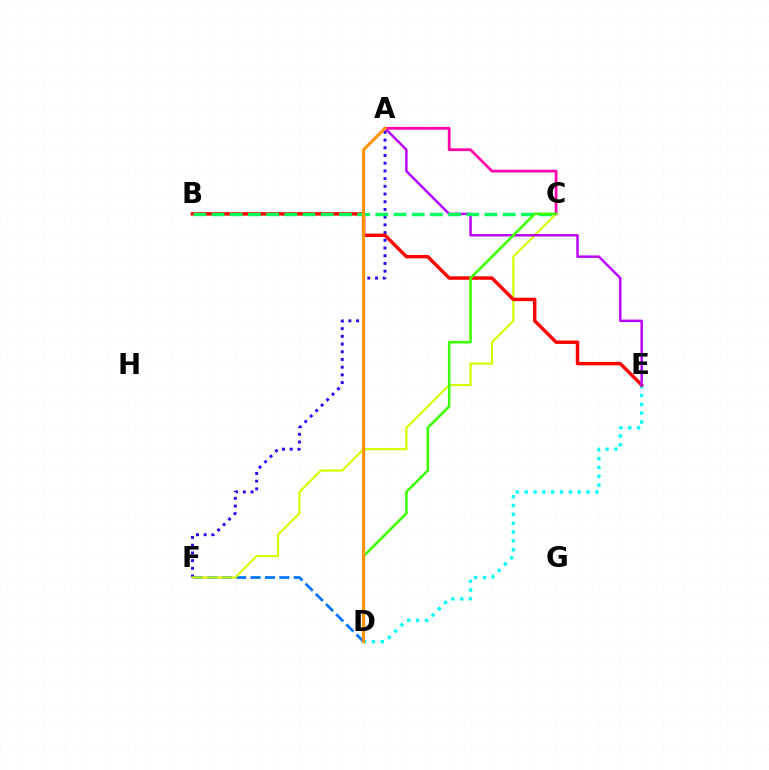{('D', 'E'): [{'color': '#00fff6', 'line_style': 'dotted', 'thickness': 2.4}], ('D', 'F'): [{'color': '#0074ff', 'line_style': 'dashed', 'thickness': 1.96}], ('A', 'F'): [{'color': '#2500ff', 'line_style': 'dotted', 'thickness': 2.1}], ('C', 'F'): [{'color': '#d1ff00', 'line_style': 'solid', 'thickness': 1.56}], ('B', 'E'): [{'color': '#ff0000', 'line_style': 'solid', 'thickness': 2.48}], ('A', 'E'): [{'color': '#b900ff', 'line_style': 'solid', 'thickness': 1.77}], ('B', 'C'): [{'color': '#00ff5c', 'line_style': 'dashed', 'thickness': 2.47}], ('A', 'C'): [{'color': '#ff00ac', 'line_style': 'solid', 'thickness': 2.0}], ('C', 'D'): [{'color': '#3dff00', 'line_style': 'solid', 'thickness': 1.83}], ('A', 'D'): [{'color': '#ff9400', 'line_style': 'solid', 'thickness': 2.26}]}